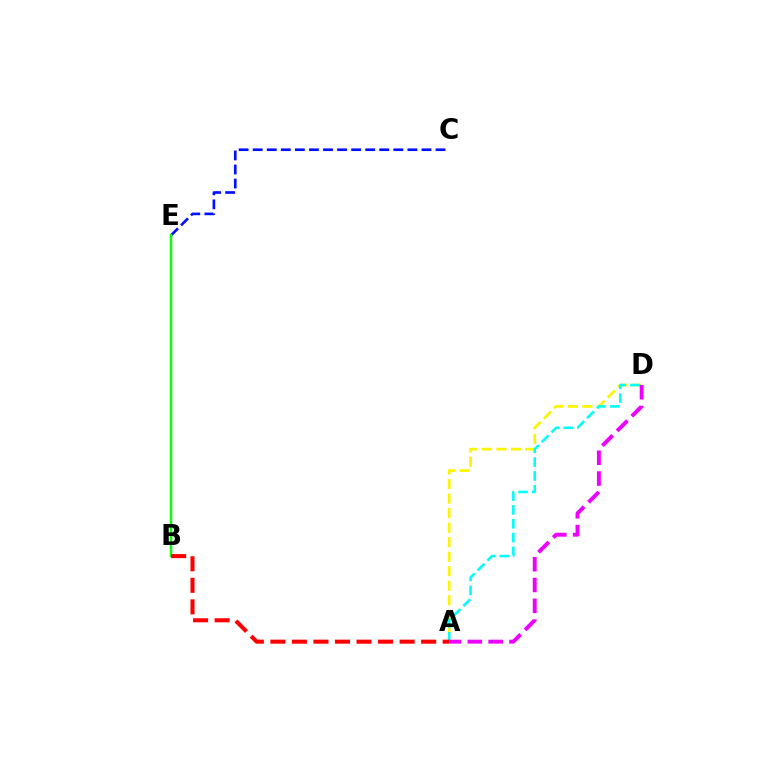{('C', 'E'): [{'color': '#0010ff', 'line_style': 'dashed', 'thickness': 1.91}], ('A', 'D'): [{'color': '#fcf500', 'line_style': 'dashed', 'thickness': 1.97}, {'color': '#00fff6', 'line_style': 'dashed', 'thickness': 1.88}, {'color': '#ee00ff', 'line_style': 'dashed', 'thickness': 2.83}], ('B', 'E'): [{'color': '#08ff00', 'line_style': 'solid', 'thickness': 1.79}], ('A', 'B'): [{'color': '#ff0000', 'line_style': 'dashed', 'thickness': 2.93}]}